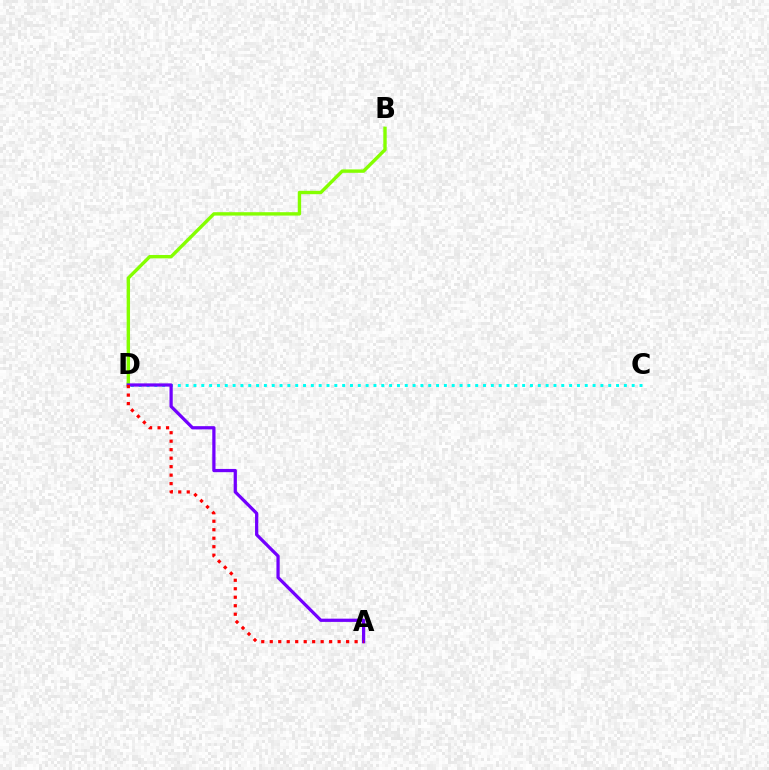{('B', 'D'): [{'color': '#84ff00', 'line_style': 'solid', 'thickness': 2.44}], ('C', 'D'): [{'color': '#00fff6', 'line_style': 'dotted', 'thickness': 2.13}], ('A', 'D'): [{'color': '#7200ff', 'line_style': 'solid', 'thickness': 2.33}, {'color': '#ff0000', 'line_style': 'dotted', 'thickness': 2.31}]}